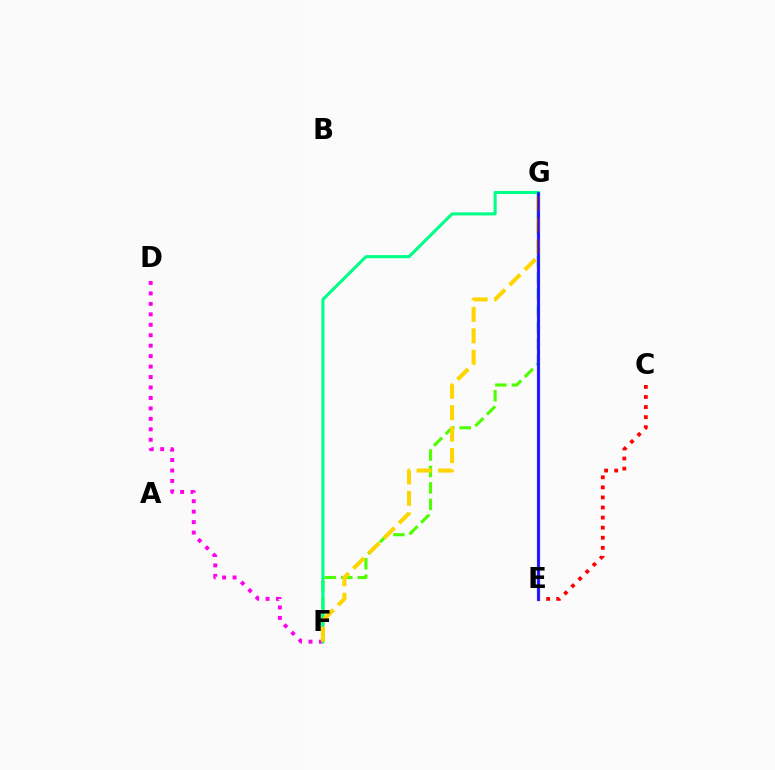{('F', 'G'): [{'color': '#4fff00', 'line_style': 'dashed', 'thickness': 2.24}, {'color': '#00ff86', 'line_style': 'solid', 'thickness': 2.22}, {'color': '#ffd500', 'line_style': 'dashed', 'thickness': 2.91}], ('E', 'G'): [{'color': '#009eff', 'line_style': 'solid', 'thickness': 2.36}, {'color': '#3700ff', 'line_style': 'solid', 'thickness': 1.85}], ('C', 'E'): [{'color': '#ff0000', 'line_style': 'dotted', 'thickness': 2.74}], ('D', 'F'): [{'color': '#ff00ed', 'line_style': 'dotted', 'thickness': 2.84}]}